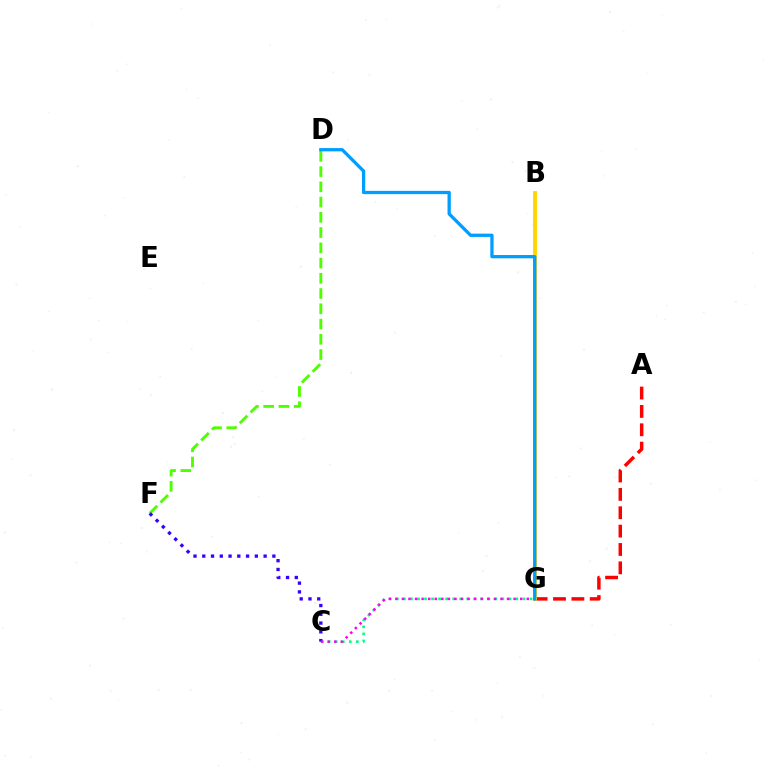{('D', 'F'): [{'color': '#4fff00', 'line_style': 'dashed', 'thickness': 2.07}], ('C', 'G'): [{'color': '#00ff86', 'line_style': 'dotted', 'thickness': 1.91}, {'color': '#ff00ed', 'line_style': 'dotted', 'thickness': 1.79}], ('A', 'G'): [{'color': '#ff0000', 'line_style': 'dashed', 'thickness': 2.49}], ('C', 'F'): [{'color': '#3700ff', 'line_style': 'dotted', 'thickness': 2.38}], ('B', 'G'): [{'color': '#ffd500', 'line_style': 'solid', 'thickness': 2.77}], ('D', 'G'): [{'color': '#009eff', 'line_style': 'solid', 'thickness': 2.37}]}